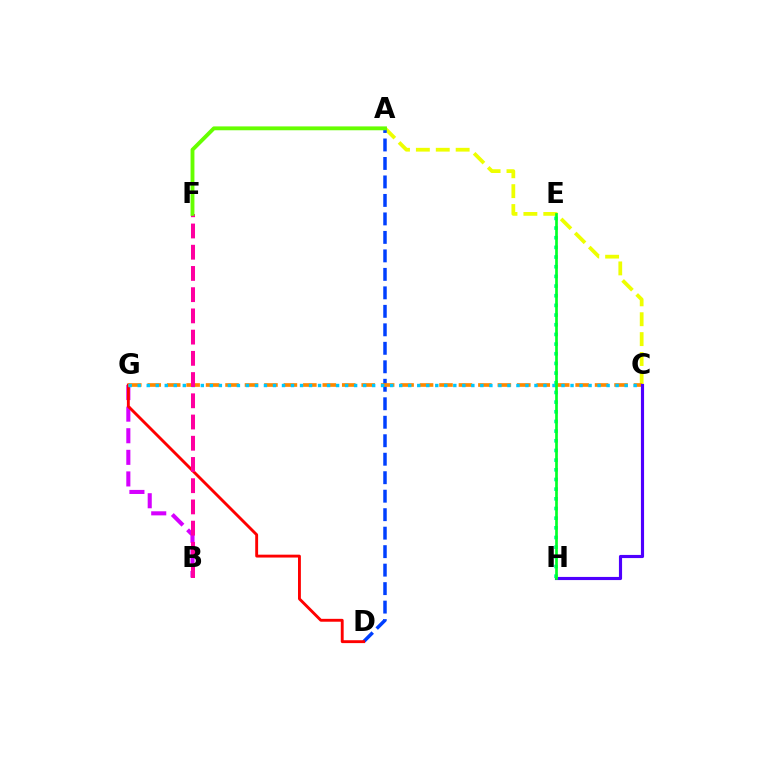{('A', 'C'): [{'color': '#eeff00', 'line_style': 'dashed', 'thickness': 2.7}], ('A', 'D'): [{'color': '#003fff', 'line_style': 'dashed', 'thickness': 2.51}], ('B', 'G'): [{'color': '#d600ff', 'line_style': 'dashed', 'thickness': 2.93}], ('D', 'G'): [{'color': '#ff0000', 'line_style': 'solid', 'thickness': 2.07}], ('C', 'G'): [{'color': '#ff8800', 'line_style': 'dashed', 'thickness': 2.64}, {'color': '#00c7ff', 'line_style': 'dotted', 'thickness': 2.45}], ('B', 'F'): [{'color': '#ff00a0', 'line_style': 'dashed', 'thickness': 2.88}], ('A', 'F'): [{'color': '#66ff00', 'line_style': 'solid', 'thickness': 2.78}], ('C', 'H'): [{'color': '#4f00ff', 'line_style': 'solid', 'thickness': 2.26}], ('E', 'H'): [{'color': '#00ffaf', 'line_style': 'dotted', 'thickness': 2.63}, {'color': '#00ff27', 'line_style': 'solid', 'thickness': 1.93}]}